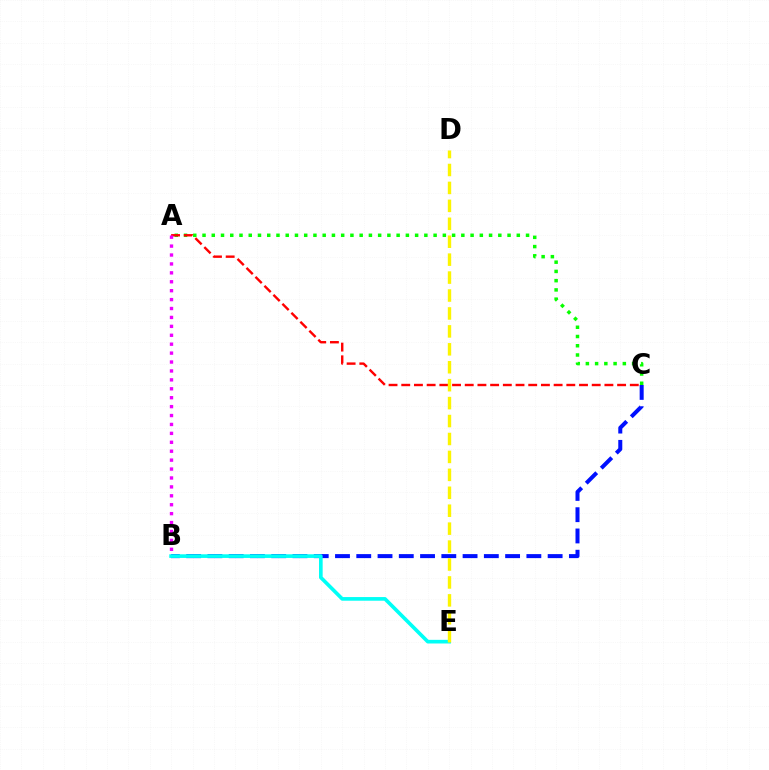{('A', 'C'): [{'color': '#08ff00', 'line_style': 'dotted', 'thickness': 2.51}, {'color': '#ff0000', 'line_style': 'dashed', 'thickness': 1.72}], ('B', 'C'): [{'color': '#0010ff', 'line_style': 'dashed', 'thickness': 2.89}], ('A', 'B'): [{'color': '#ee00ff', 'line_style': 'dotted', 'thickness': 2.42}], ('B', 'E'): [{'color': '#00fff6', 'line_style': 'solid', 'thickness': 2.63}], ('D', 'E'): [{'color': '#fcf500', 'line_style': 'dashed', 'thickness': 2.44}]}